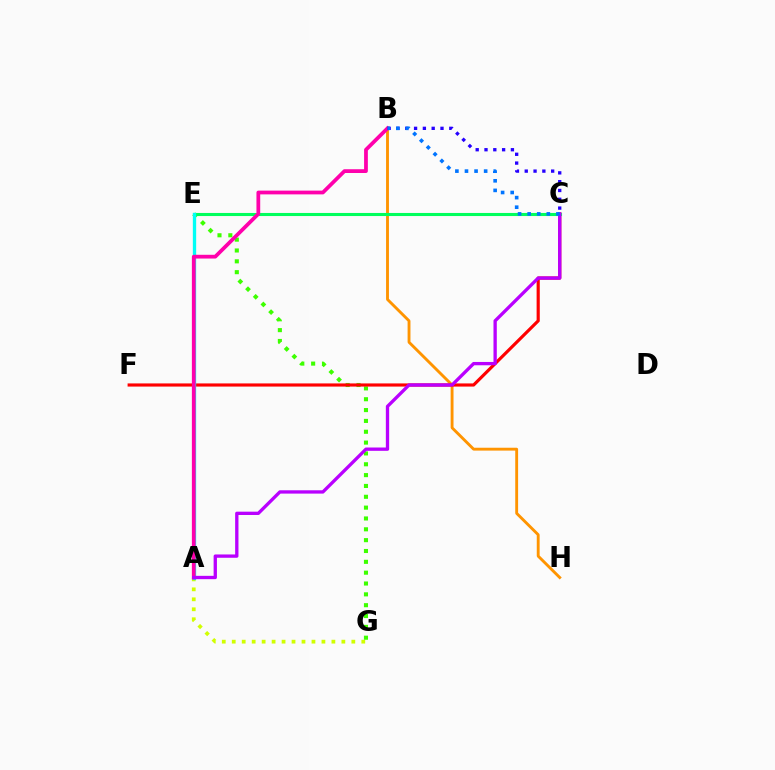{('B', 'H'): [{'color': '#ff9400', 'line_style': 'solid', 'thickness': 2.06}], ('A', 'G'): [{'color': '#d1ff00', 'line_style': 'dotted', 'thickness': 2.71}], ('E', 'G'): [{'color': '#3dff00', 'line_style': 'dotted', 'thickness': 2.95}], ('C', 'F'): [{'color': '#ff0000', 'line_style': 'solid', 'thickness': 2.27}], ('C', 'E'): [{'color': '#00ff5c', 'line_style': 'solid', 'thickness': 2.22}], ('A', 'E'): [{'color': '#00fff6', 'line_style': 'solid', 'thickness': 2.39}], ('A', 'B'): [{'color': '#ff00ac', 'line_style': 'solid', 'thickness': 2.71}], ('A', 'C'): [{'color': '#b900ff', 'line_style': 'solid', 'thickness': 2.39}], ('B', 'C'): [{'color': '#2500ff', 'line_style': 'dotted', 'thickness': 2.39}, {'color': '#0074ff', 'line_style': 'dotted', 'thickness': 2.6}]}